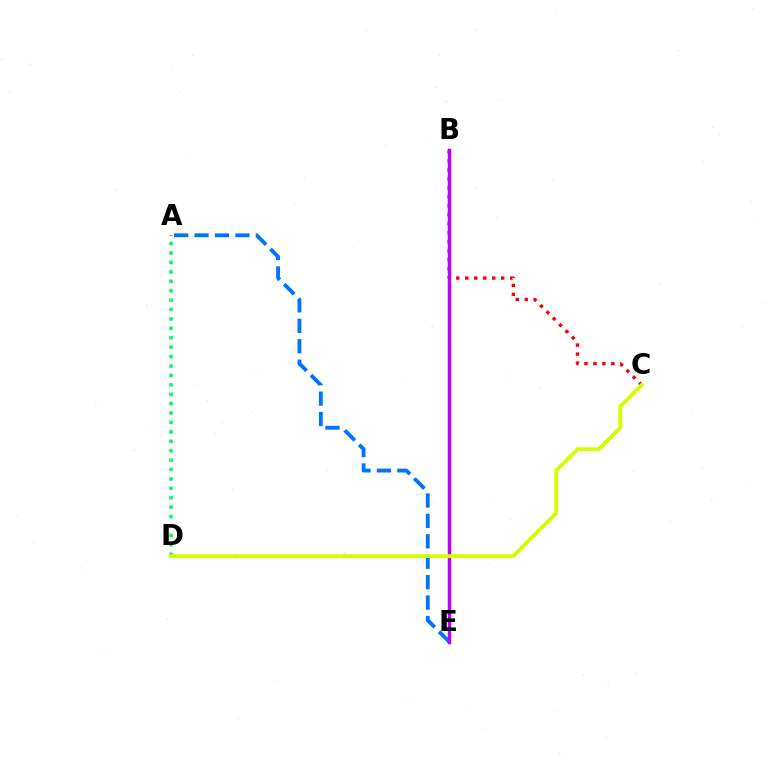{('A', 'D'): [{'color': '#00ff5c', 'line_style': 'dotted', 'thickness': 2.56}], ('B', 'C'): [{'color': '#ff0000', 'line_style': 'dotted', 'thickness': 2.44}], ('A', 'E'): [{'color': '#0074ff', 'line_style': 'dashed', 'thickness': 2.77}], ('B', 'E'): [{'color': '#b900ff', 'line_style': 'solid', 'thickness': 2.5}], ('C', 'D'): [{'color': '#d1ff00', 'line_style': 'solid', 'thickness': 2.76}]}